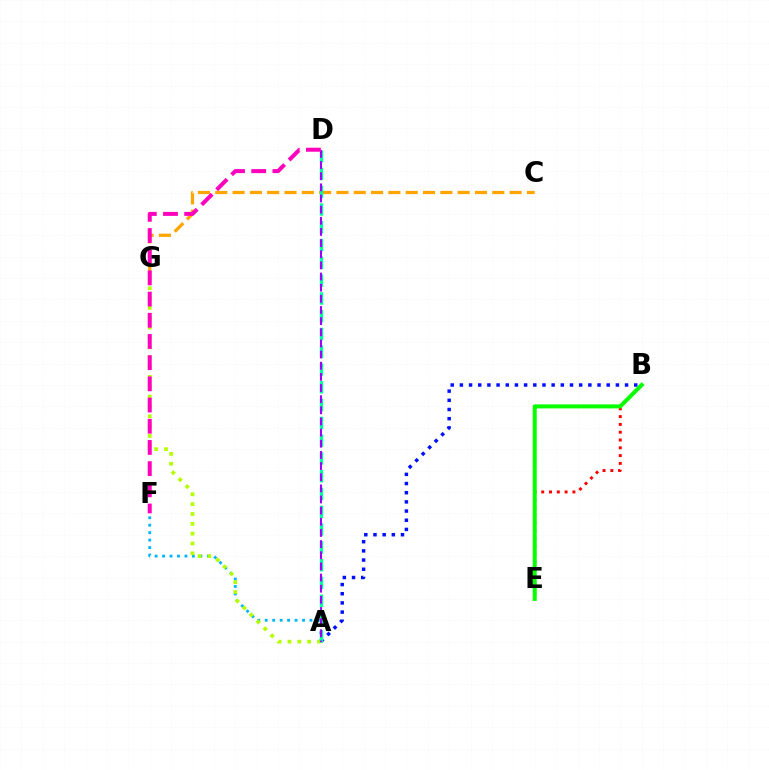{('A', 'F'): [{'color': '#00b5ff', 'line_style': 'dotted', 'thickness': 2.03}], ('B', 'E'): [{'color': '#ff0000', 'line_style': 'dotted', 'thickness': 2.12}, {'color': '#08ff00', 'line_style': 'solid', 'thickness': 2.89}], ('A', 'B'): [{'color': '#0010ff', 'line_style': 'dotted', 'thickness': 2.49}], ('A', 'G'): [{'color': '#b3ff00', 'line_style': 'dotted', 'thickness': 2.67}], ('C', 'G'): [{'color': '#ffa500', 'line_style': 'dashed', 'thickness': 2.35}], ('A', 'D'): [{'color': '#00ff9d', 'line_style': 'dashed', 'thickness': 2.42}, {'color': '#9b00ff', 'line_style': 'dashed', 'thickness': 1.51}], ('D', 'F'): [{'color': '#ff00bd', 'line_style': 'dashed', 'thickness': 2.88}]}